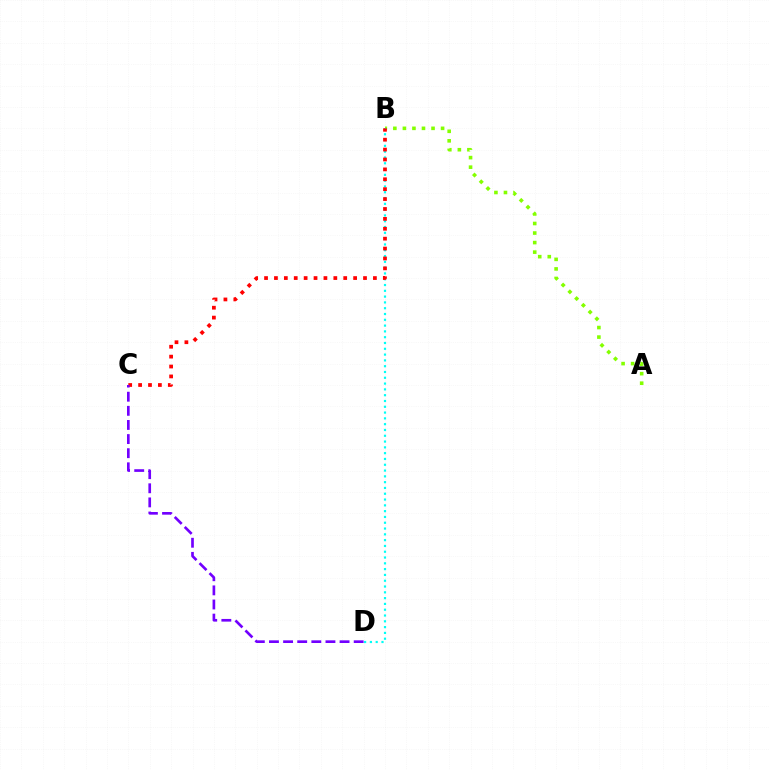{('A', 'B'): [{'color': '#84ff00', 'line_style': 'dotted', 'thickness': 2.59}], ('B', 'D'): [{'color': '#00fff6', 'line_style': 'dotted', 'thickness': 1.58}], ('B', 'C'): [{'color': '#ff0000', 'line_style': 'dotted', 'thickness': 2.69}], ('C', 'D'): [{'color': '#7200ff', 'line_style': 'dashed', 'thickness': 1.92}]}